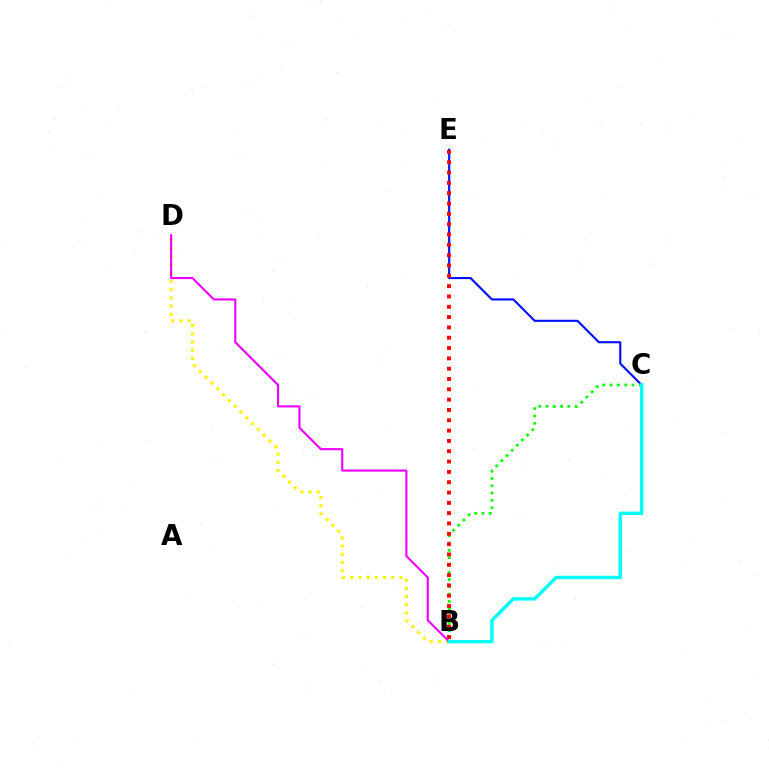{('B', 'D'): [{'color': '#fcf500', 'line_style': 'dotted', 'thickness': 2.23}, {'color': '#ee00ff', 'line_style': 'solid', 'thickness': 1.53}], ('C', 'E'): [{'color': '#0010ff', 'line_style': 'solid', 'thickness': 1.54}], ('B', 'C'): [{'color': '#08ff00', 'line_style': 'dotted', 'thickness': 1.98}, {'color': '#00fff6', 'line_style': 'solid', 'thickness': 2.45}], ('B', 'E'): [{'color': '#ff0000', 'line_style': 'dotted', 'thickness': 2.8}]}